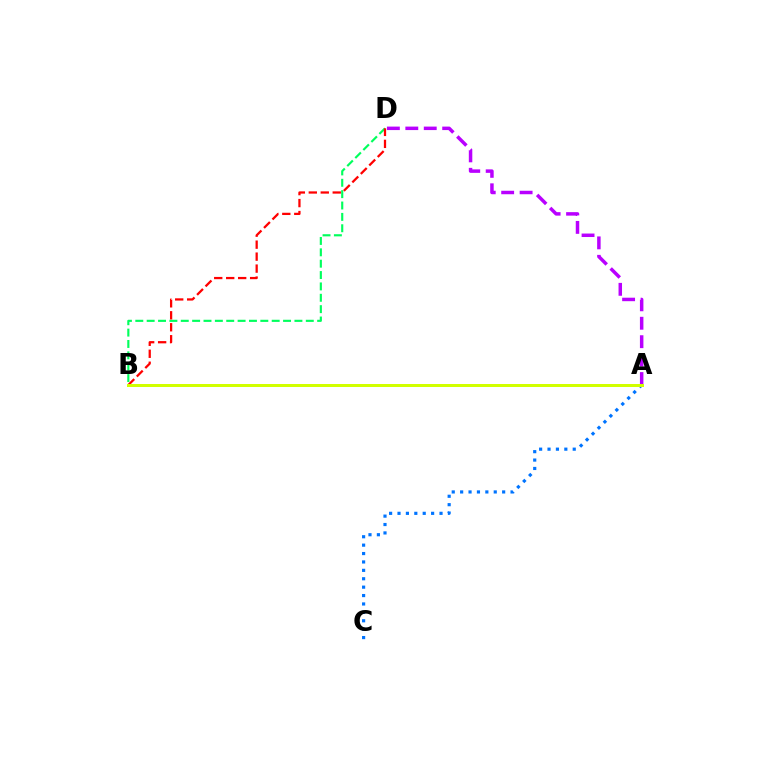{('B', 'D'): [{'color': '#00ff5c', 'line_style': 'dashed', 'thickness': 1.54}, {'color': '#ff0000', 'line_style': 'dashed', 'thickness': 1.63}], ('A', 'C'): [{'color': '#0074ff', 'line_style': 'dotted', 'thickness': 2.28}], ('A', 'D'): [{'color': '#b900ff', 'line_style': 'dashed', 'thickness': 2.5}], ('A', 'B'): [{'color': '#d1ff00', 'line_style': 'solid', 'thickness': 2.15}]}